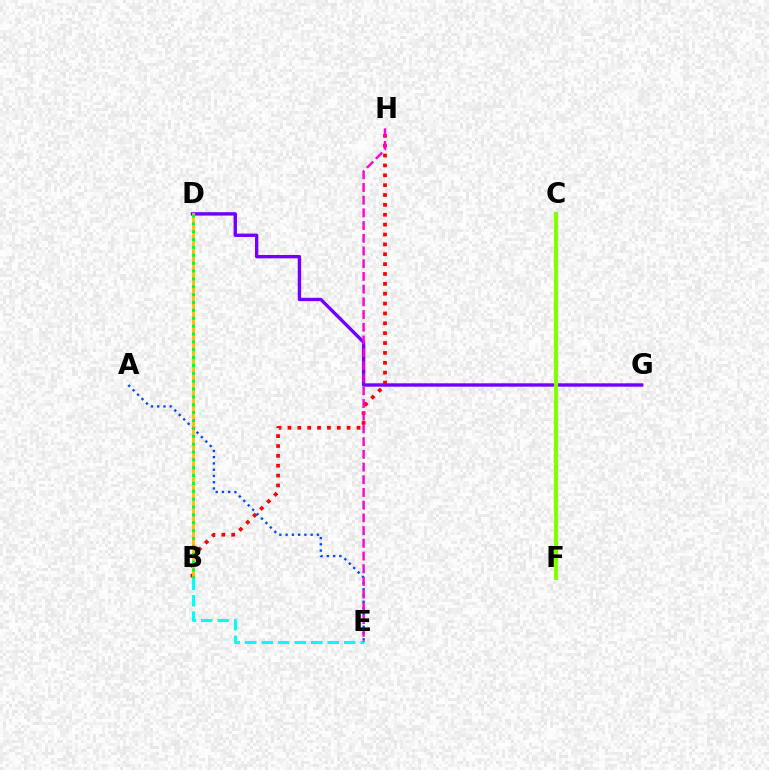{('D', 'G'): [{'color': '#7200ff', 'line_style': 'solid', 'thickness': 2.43}], ('B', 'H'): [{'color': '#ff0000', 'line_style': 'dotted', 'thickness': 2.68}], ('B', 'D'): [{'color': '#ffbd00', 'line_style': 'solid', 'thickness': 2.02}, {'color': '#00ff39', 'line_style': 'dotted', 'thickness': 2.14}], ('B', 'E'): [{'color': '#00fff6', 'line_style': 'dashed', 'thickness': 2.24}], ('A', 'E'): [{'color': '#004bff', 'line_style': 'dotted', 'thickness': 1.7}], ('C', 'F'): [{'color': '#84ff00', 'line_style': 'solid', 'thickness': 2.97}], ('E', 'H'): [{'color': '#ff00cf', 'line_style': 'dashed', 'thickness': 1.73}]}